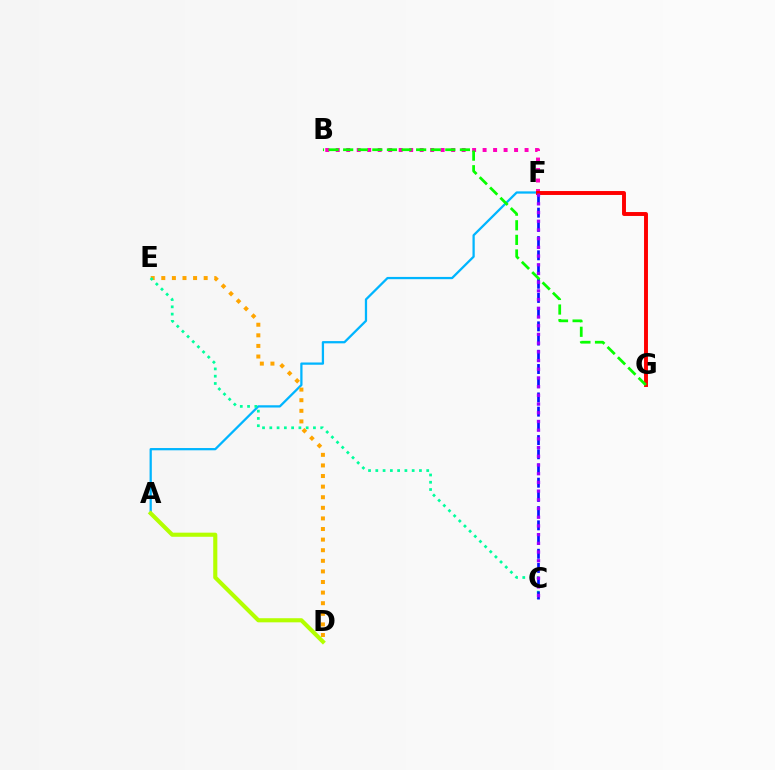{('A', 'F'): [{'color': '#00b5ff', 'line_style': 'solid', 'thickness': 1.63}], ('B', 'F'): [{'color': '#ff00bd', 'line_style': 'dotted', 'thickness': 2.85}], ('D', 'E'): [{'color': '#ffa500', 'line_style': 'dotted', 'thickness': 2.88}], ('C', 'E'): [{'color': '#00ff9d', 'line_style': 'dotted', 'thickness': 1.98}], ('C', 'F'): [{'color': '#0010ff', 'line_style': 'dashed', 'thickness': 1.93}, {'color': '#9b00ff', 'line_style': 'dotted', 'thickness': 2.37}], ('F', 'G'): [{'color': '#ff0000', 'line_style': 'solid', 'thickness': 2.82}], ('B', 'G'): [{'color': '#08ff00', 'line_style': 'dashed', 'thickness': 1.98}], ('A', 'D'): [{'color': '#b3ff00', 'line_style': 'solid', 'thickness': 2.96}]}